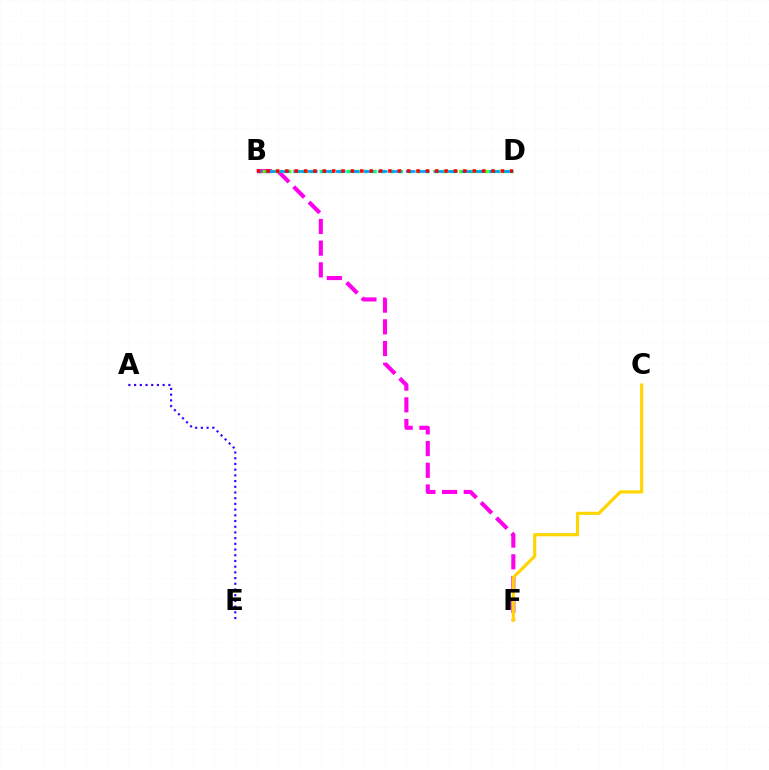{('B', 'F'): [{'color': '#ff00ed', 'line_style': 'dashed', 'thickness': 2.95}], ('B', 'D'): [{'color': '#4fff00', 'line_style': 'dotted', 'thickness': 2.32}, {'color': '#00ff86', 'line_style': 'dotted', 'thickness': 2.41}, {'color': '#009eff', 'line_style': 'dashed', 'thickness': 1.9}, {'color': '#ff0000', 'line_style': 'dotted', 'thickness': 2.55}], ('A', 'E'): [{'color': '#3700ff', 'line_style': 'dotted', 'thickness': 1.55}], ('C', 'F'): [{'color': '#ffd500', 'line_style': 'solid', 'thickness': 2.26}]}